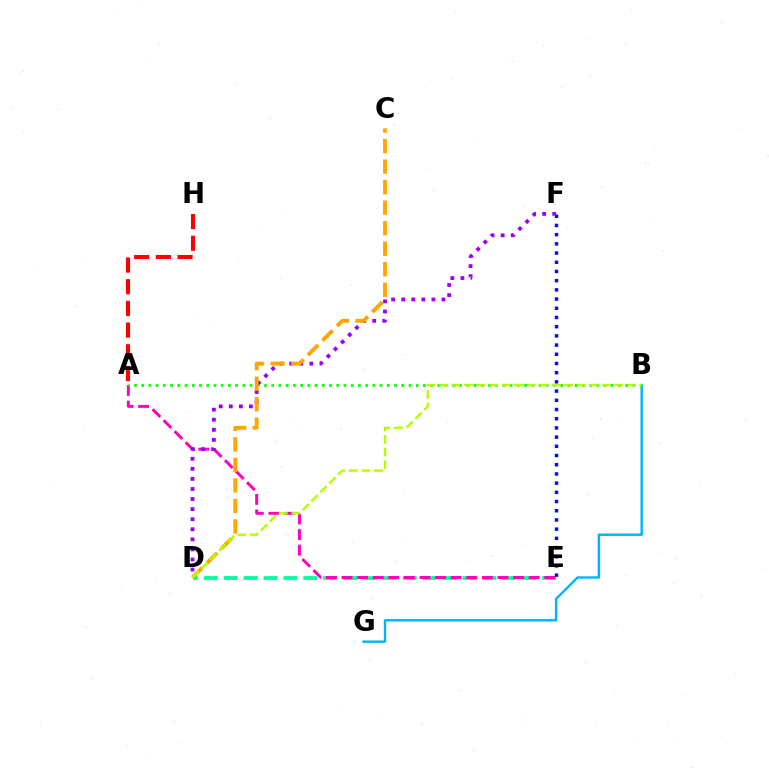{('D', 'E'): [{'color': '#00ff9d', 'line_style': 'dashed', 'thickness': 2.7}], ('A', 'E'): [{'color': '#ff00bd', 'line_style': 'dashed', 'thickness': 2.12}], ('A', 'H'): [{'color': '#ff0000', 'line_style': 'dashed', 'thickness': 2.95}], ('B', 'G'): [{'color': '#00b5ff', 'line_style': 'solid', 'thickness': 1.73}], ('E', 'F'): [{'color': '#0010ff', 'line_style': 'dotted', 'thickness': 2.5}], ('A', 'B'): [{'color': '#08ff00', 'line_style': 'dotted', 'thickness': 1.96}], ('D', 'F'): [{'color': '#9b00ff', 'line_style': 'dotted', 'thickness': 2.74}], ('C', 'D'): [{'color': '#ffa500', 'line_style': 'dashed', 'thickness': 2.79}], ('B', 'D'): [{'color': '#b3ff00', 'line_style': 'dashed', 'thickness': 1.7}]}